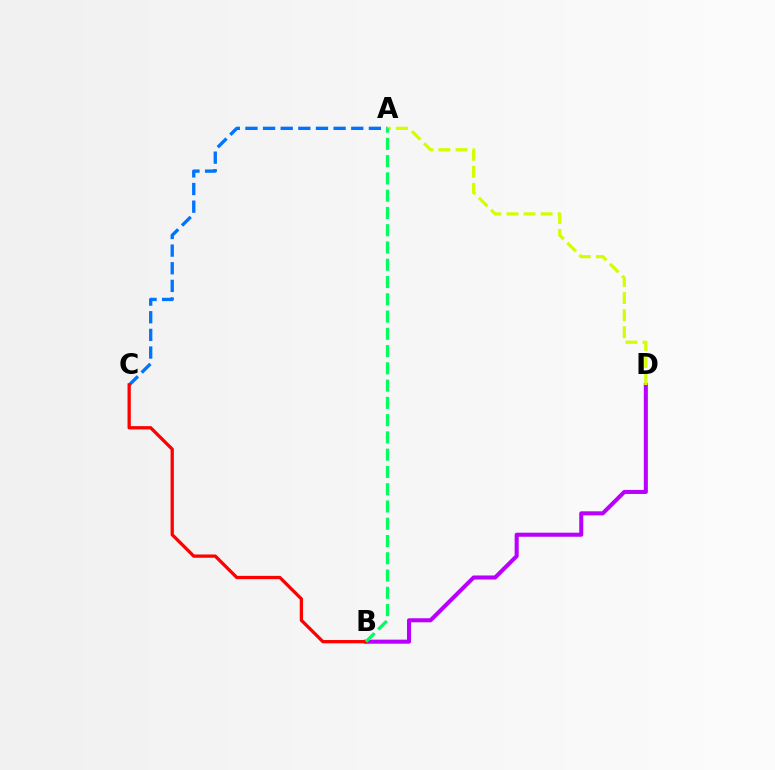{('B', 'D'): [{'color': '#b900ff', 'line_style': 'solid', 'thickness': 2.92}], ('A', 'C'): [{'color': '#0074ff', 'line_style': 'dashed', 'thickness': 2.4}], ('B', 'C'): [{'color': '#ff0000', 'line_style': 'solid', 'thickness': 2.36}], ('A', 'D'): [{'color': '#d1ff00', 'line_style': 'dashed', 'thickness': 2.32}], ('A', 'B'): [{'color': '#00ff5c', 'line_style': 'dashed', 'thickness': 2.35}]}